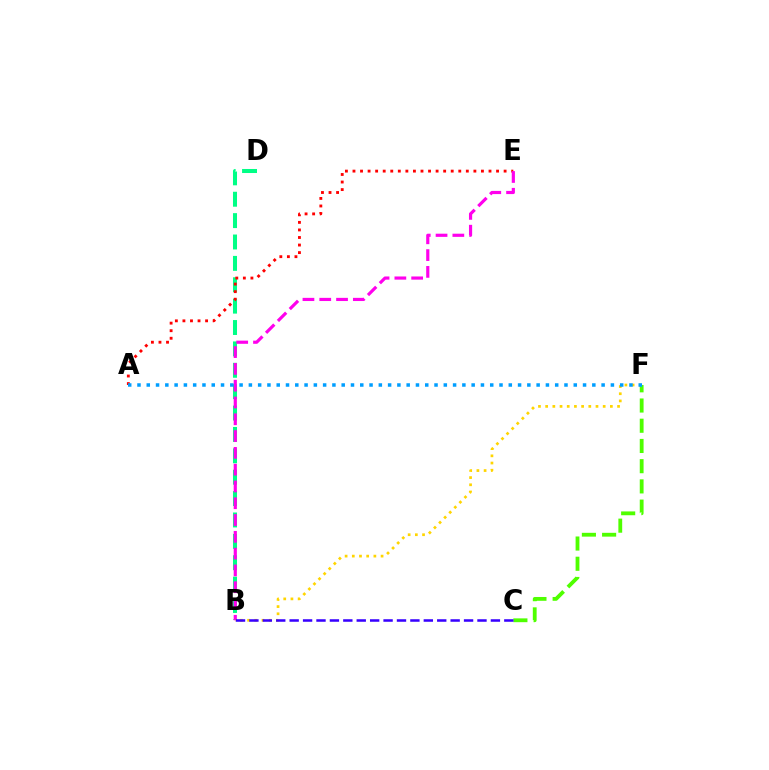{('B', 'D'): [{'color': '#00ff86', 'line_style': 'dashed', 'thickness': 2.9}], ('A', 'E'): [{'color': '#ff0000', 'line_style': 'dotted', 'thickness': 2.05}], ('B', 'E'): [{'color': '#ff00ed', 'line_style': 'dashed', 'thickness': 2.28}], ('B', 'F'): [{'color': '#ffd500', 'line_style': 'dotted', 'thickness': 1.95}], ('C', 'F'): [{'color': '#4fff00', 'line_style': 'dashed', 'thickness': 2.75}], ('A', 'F'): [{'color': '#009eff', 'line_style': 'dotted', 'thickness': 2.52}], ('B', 'C'): [{'color': '#3700ff', 'line_style': 'dashed', 'thickness': 1.82}]}